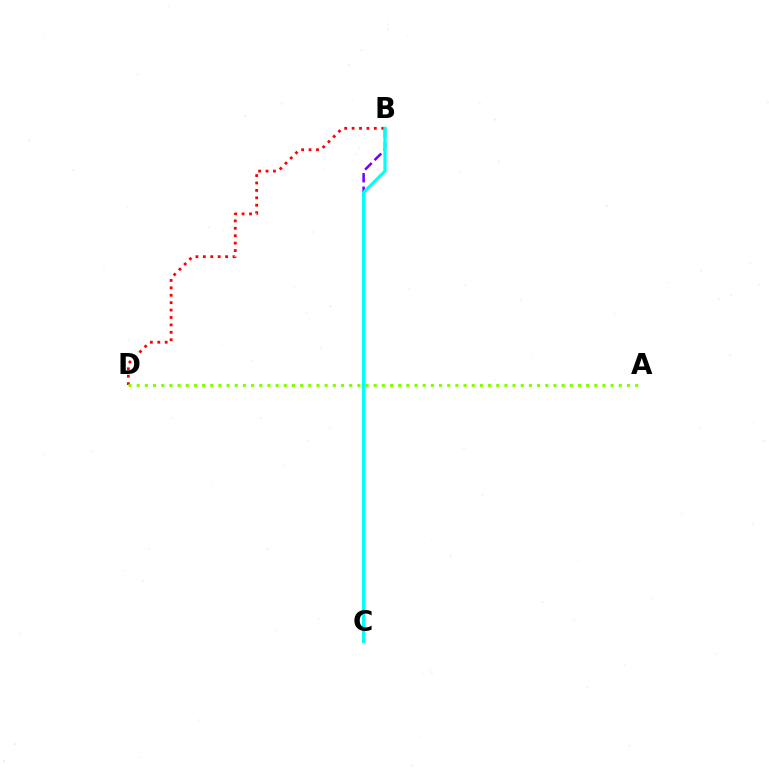{('B', 'D'): [{'color': '#ff0000', 'line_style': 'dotted', 'thickness': 2.01}], ('B', 'C'): [{'color': '#7200ff', 'line_style': 'dashed', 'thickness': 1.82}, {'color': '#00fff6', 'line_style': 'solid', 'thickness': 2.33}], ('A', 'D'): [{'color': '#84ff00', 'line_style': 'dotted', 'thickness': 2.22}]}